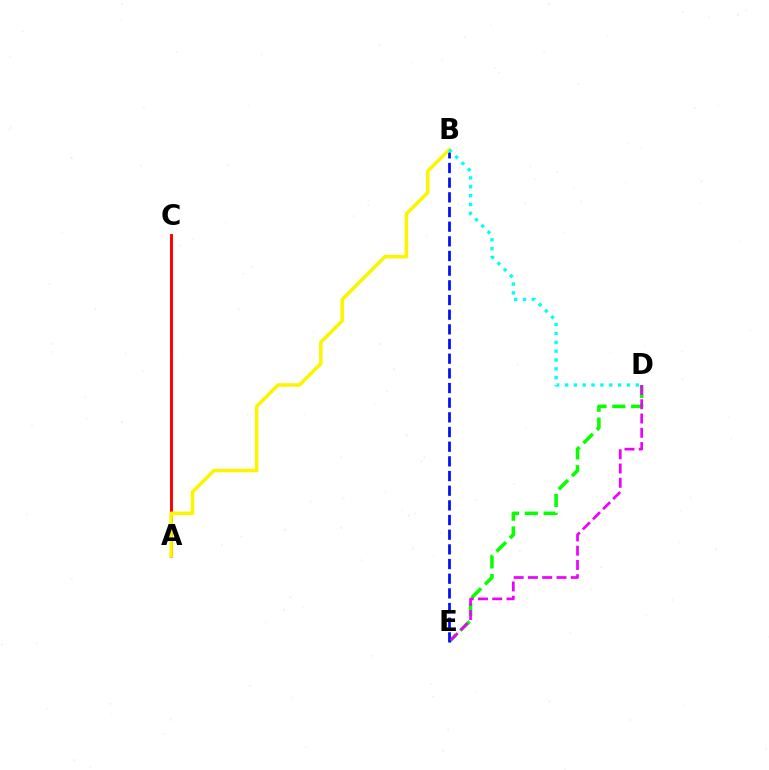{('A', 'C'): [{'color': '#ff0000', 'line_style': 'solid', 'thickness': 2.11}], ('D', 'E'): [{'color': '#08ff00', 'line_style': 'dashed', 'thickness': 2.56}, {'color': '#ee00ff', 'line_style': 'dashed', 'thickness': 1.94}], ('B', 'E'): [{'color': '#0010ff', 'line_style': 'dashed', 'thickness': 1.99}], ('A', 'B'): [{'color': '#fcf500', 'line_style': 'solid', 'thickness': 2.55}], ('B', 'D'): [{'color': '#00fff6', 'line_style': 'dotted', 'thickness': 2.4}]}